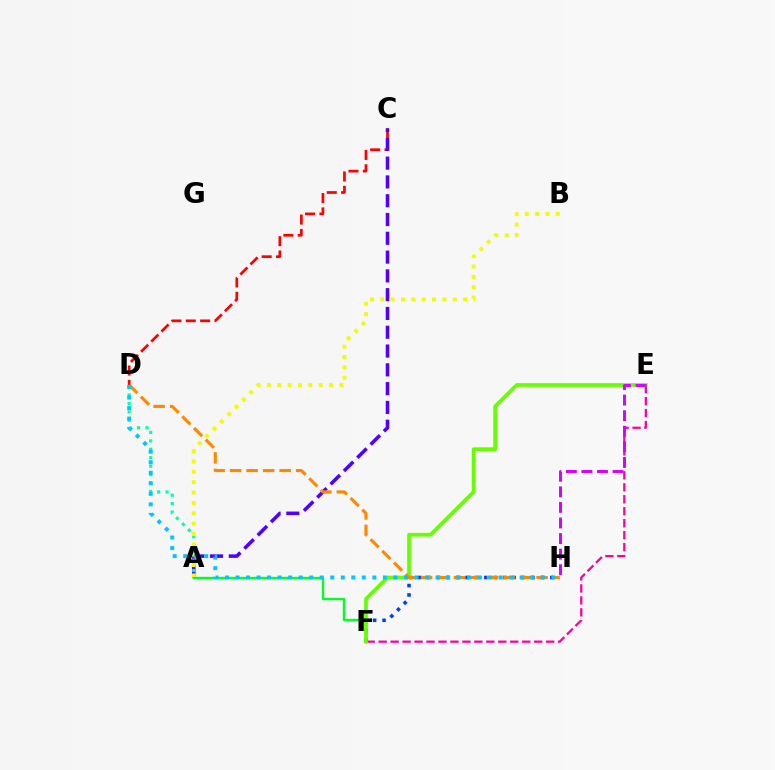{('A', 'F'): [{'color': '#00ff27', 'line_style': 'solid', 'thickness': 1.71}], ('E', 'F'): [{'color': '#ff00a0', 'line_style': 'dashed', 'thickness': 1.63}, {'color': '#66ff00', 'line_style': 'solid', 'thickness': 2.67}], ('F', 'H'): [{'color': '#003fff', 'line_style': 'dotted', 'thickness': 2.56}], ('E', 'H'): [{'color': '#d600ff', 'line_style': 'dashed', 'thickness': 2.12}], ('C', 'D'): [{'color': '#ff0000', 'line_style': 'dashed', 'thickness': 1.95}], ('A', 'C'): [{'color': '#4f00ff', 'line_style': 'dashed', 'thickness': 2.55}], ('A', 'D'): [{'color': '#00ffaf', 'line_style': 'dotted', 'thickness': 2.29}], ('A', 'B'): [{'color': '#eeff00', 'line_style': 'dotted', 'thickness': 2.81}], ('D', 'H'): [{'color': '#ff8800', 'line_style': 'dashed', 'thickness': 2.24}, {'color': '#00c7ff', 'line_style': 'dotted', 'thickness': 2.86}]}